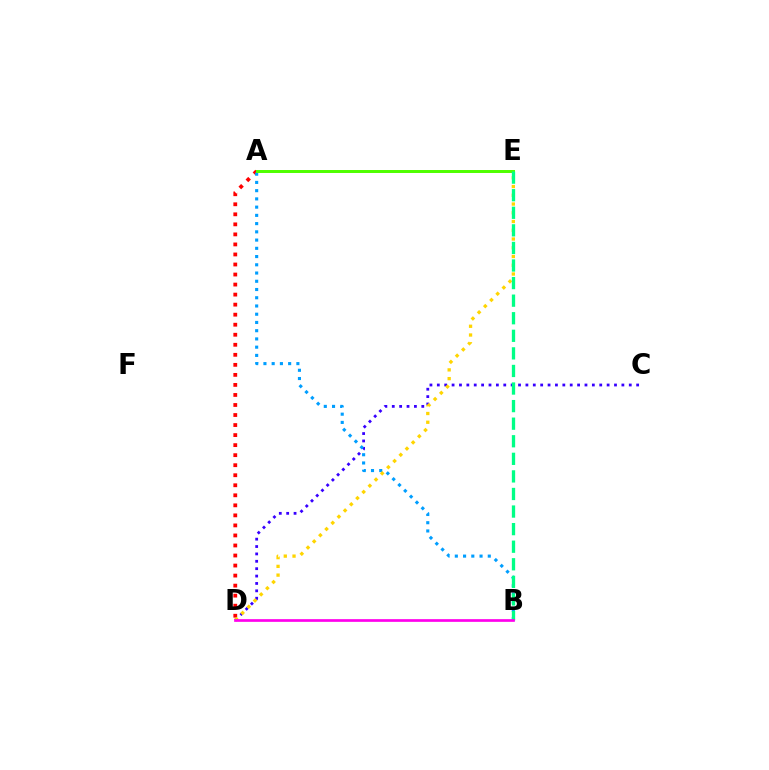{('A', 'D'): [{'color': '#ff0000', 'line_style': 'dotted', 'thickness': 2.73}], ('C', 'D'): [{'color': '#3700ff', 'line_style': 'dotted', 'thickness': 2.01}], ('A', 'B'): [{'color': '#009eff', 'line_style': 'dotted', 'thickness': 2.24}], ('A', 'E'): [{'color': '#4fff00', 'line_style': 'solid', 'thickness': 2.14}], ('D', 'E'): [{'color': '#ffd500', 'line_style': 'dotted', 'thickness': 2.38}], ('B', 'E'): [{'color': '#00ff86', 'line_style': 'dashed', 'thickness': 2.39}], ('B', 'D'): [{'color': '#ff00ed', 'line_style': 'solid', 'thickness': 1.94}]}